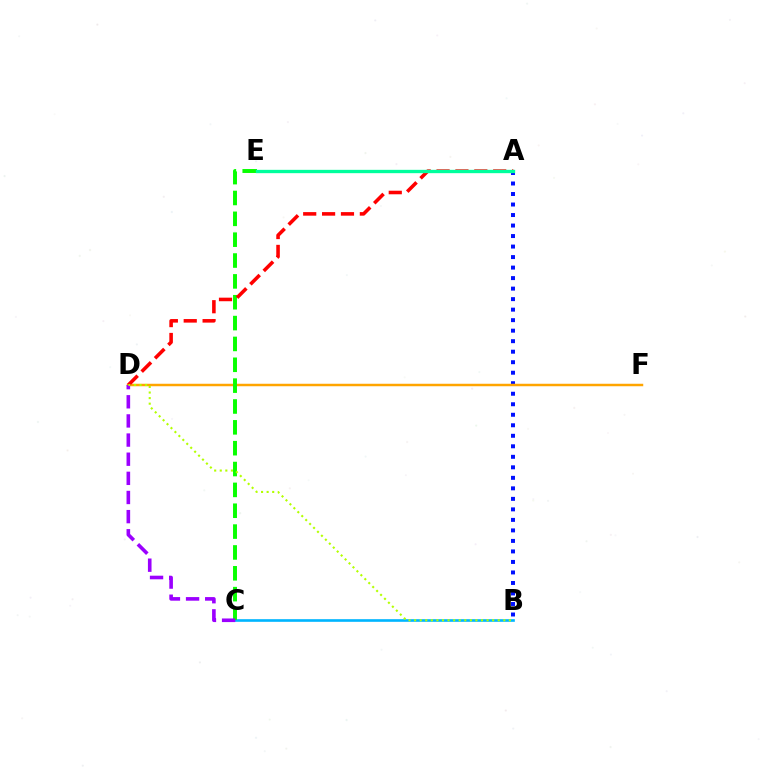{('A', 'B'): [{'color': '#0010ff', 'line_style': 'dotted', 'thickness': 2.86}], ('A', 'E'): [{'color': '#ff00bd', 'line_style': 'dotted', 'thickness': 1.82}, {'color': '#00ff9d', 'line_style': 'solid', 'thickness': 2.4}], ('D', 'F'): [{'color': '#ffa500', 'line_style': 'solid', 'thickness': 1.78}], ('B', 'C'): [{'color': '#00b5ff', 'line_style': 'solid', 'thickness': 1.9}], ('C', 'E'): [{'color': '#08ff00', 'line_style': 'dashed', 'thickness': 2.83}], ('A', 'D'): [{'color': '#ff0000', 'line_style': 'dashed', 'thickness': 2.57}], ('C', 'D'): [{'color': '#9b00ff', 'line_style': 'dashed', 'thickness': 2.6}], ('B', 'D'): [{'color': '#b3ff00', 'line_style': 'dotted', 'thickness': 1.51}]}